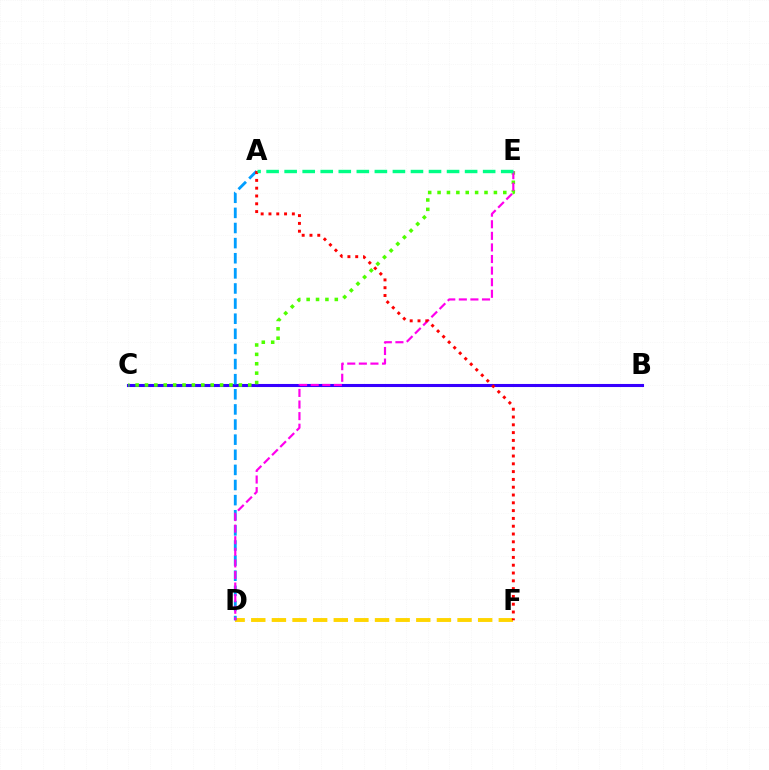{('B', 'C'): [{'color': '#3700ff', 'line_style': 'solid', 'thickness': 2.21}], ('C', 'E'): [{'color': '#4fff00', 'line_style': 'dotted', 'thickness': 2.55}], ('D', 'F'): [{'color': '#ffd500', 'line_style': 'dashed', 'thickness': 2.8}], ('A', 'D'): [{'color': '#009eff', 'line_style': 'dashed', 'thickness': 2.05}], ('D', 'E'): [{'color': '#ff00ed', 'line_style': 'dashed', 'thickness': 1.57}], ('A', 'F'): [{'color': '#ff0000', 'line_style': 'dotted', 'thickness': 2.12}], ('A', 'E'): [{'color': '#00ff86', 'line_style': 'dashed', 'thickness': 2.45}]}